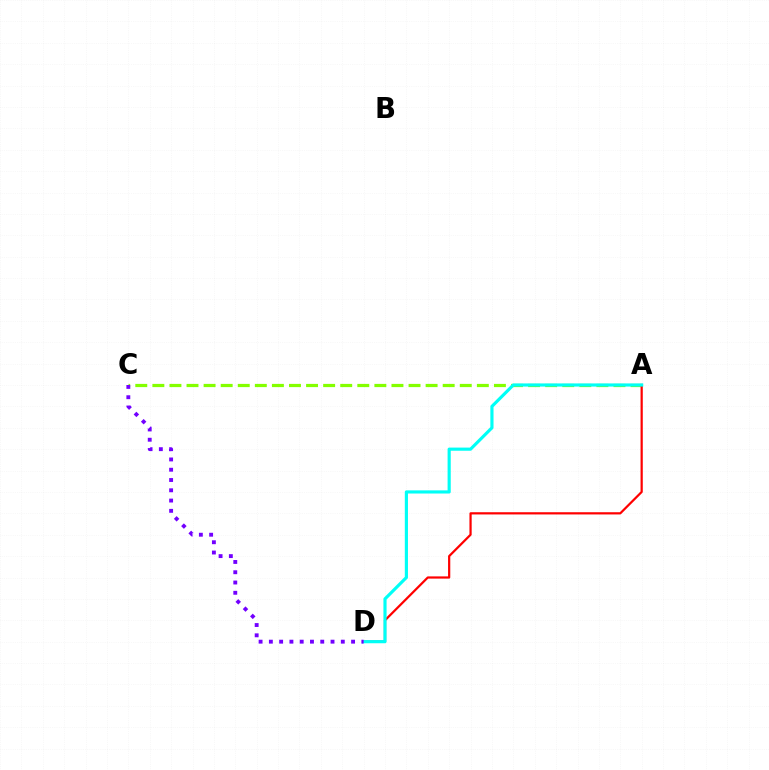{('A', 'C'): [{'color': '#84ff00', 'line_style': 'dashed', 'thickness': 2.32}], ('A', 'D'): [{'color': '#ff0000', 'line_style': 'solid', 'thickness': 1.6}, {'color': '#00fff6', 'line_style': 'solid', 'thickness': 2.27}], ('C', 'D'): [{'color': '#7200ff', 'line_style': 'dotted', 'thickness': 2.79}]}